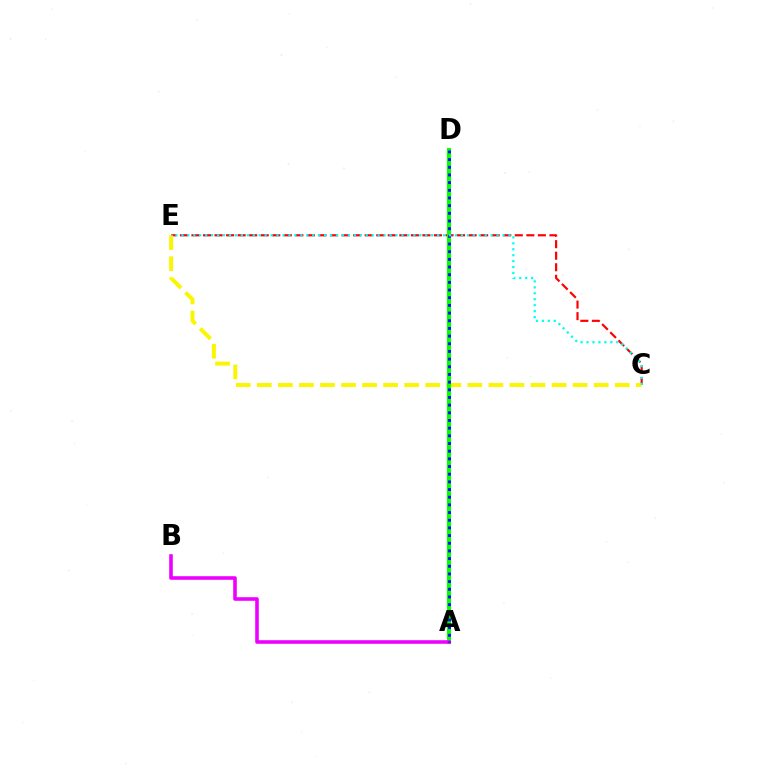{('C', 'E'): [{'color': '#ff0000', 'line_style': 'dashed', 'thickness': 1.57}, {'color': '#fcf500', 'line_style': 'dashed', 'thickness': 2.86}, {'color': '#00fff6', 'line_style': 'dotted', 'thickness': 1.62}], ('A', 'D'): [{'color': '#08ff00', 'line_style': 'solid', 'thickness': 2.95}, {'color': '#0010ff', 'line_style': 'dotted', 'thickness': 2.08}], ('A', 'B'): [{'color': '#ee00ff', 'line_style': 'solid', 'thickness': 2.58}]}